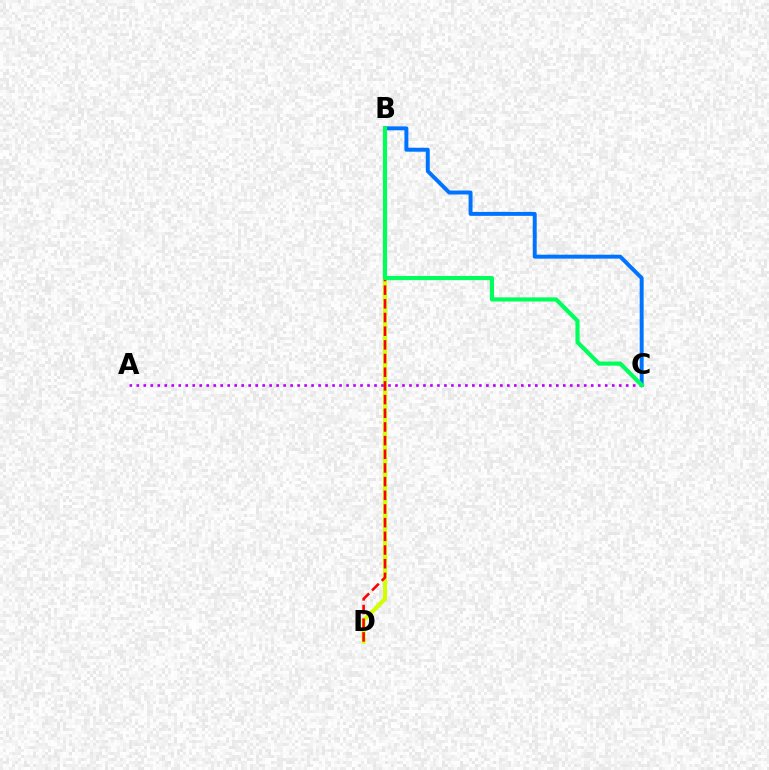{('B', 'D'): [{'color': '#d1ff00', 'line_style': 'solid', 'thickness': 2.93}, {'color': '#ff0000', 'line_style': 'dashed', 'thickness': 1.86}], ('A', 'C'): [{'color': '#b900ff', 'line_style': 'dotted', 'thickness': 1.9}], ('B', 'C'): [{'color': '#0074ff', 'line_style': 'solid', 'thickness': 2.84}, {'color': '#00ff5c', 'line_style': 'solid', 'thickness': 2.98}]}